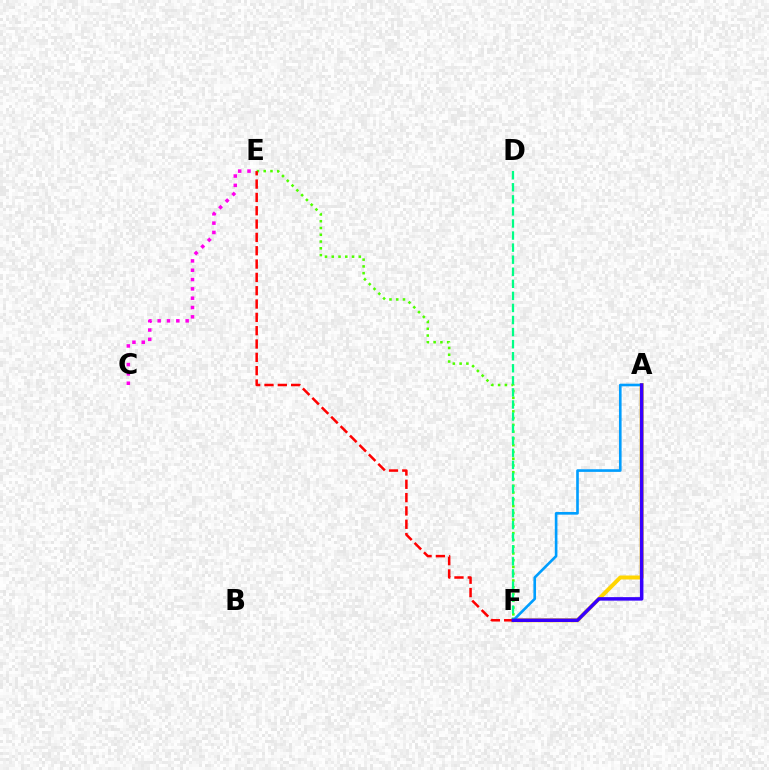{('A', 'F'): [{'color': '#ffd500', 'line_style': 'solid', 'thickness': 2.88}, {'color': '#009eff', 'line_style': 'solid', 'thickness': 1.9}, {'color': '#3700ff', 'line_style': 'solid', 'thickness': 2.52}], ('C', 'E'): [{'color': '#ff00ed', 'line_style': 'dotted', 'thickness': 2.53}], ('E', 'F'): [{'color': '#4fff00', 'line_style': 'dotted', 'thickness': 1.84}, {'color': '#ff0000', 'line_style': 'dashed', 'thickness': 1.81}], ('D', 'F'): [{'color': '#00ff86', 'line_style': 'dashed', 'thickness': 1.64}]}